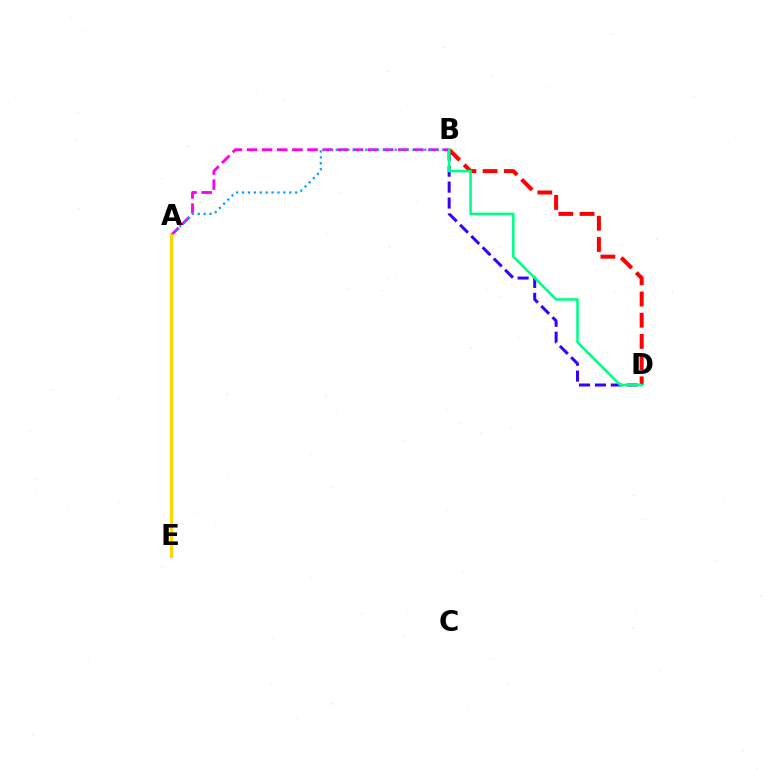{('A', 'B'): [{'color': '#ff00ed', 'line_style': 'dashed', 'thickness': 2.05}, {'color': '#009eff', 'line_style': 'dotted', 'thickness': 1.6}], ('B', 'D'): [{'color': '#3700ff', 'line_style': 'dashed', 'thickness': 2.16}, {'color': '#ff0000', 'line_style': 'dashed', 'thickness': 2.88}, {'color': '#00ff86', 'line_style': 'solid', 'thickness': 1.85}], ('A', 'E'): [{'color': '#4fff00', 'line_style': 'dotted', 'thickness': 1.99}, {'color': '#ffd500', 'line_style': 'solid', 'thickness': 2.27}]}